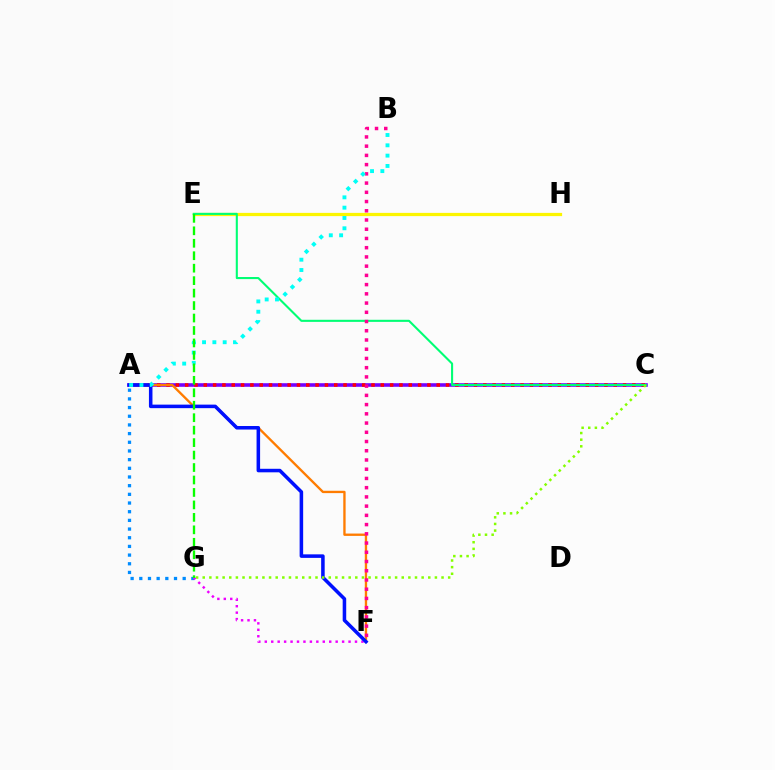{('A', 'G'): [{'color': '#008cff', 'line_style': 'dotted', 'thickness': 2.36}], ('E', 'H'): [{'color': '#fcf500', 'line_style': 'solid', 'thickness': 2.33}], ('A', 'C'): [{'color': '#7200ff', 'line_style': 'solid', 'thickness': 2.58}, {'color': '#ff0000', 'line_style': 'dotted', 'thickness': 2.53}], ('C', 'E'): [{'color': '#00ff74', 'line_style': 'solid', 'thickness': 1.51}], ('F', 'G'): [{'color': '#ee00ff', 'line_style': 'dotted', 'thickness': 1.75}], ('A', 'F'): [{'color': '#ff7c00', 'line_style': 'solid', 'thickness': 1.69}, {'color': '#0010ff', 'line_style': 'solid', 'thickness': 2.54}], ('B', 'F'): [{'color': '#ff0094', 'line_style': 'dotted', 'thickness': 2.51}], ('A', 'B'): [{'color': '#00fff6', 'line_style': 'dotted', 'thickness': 2.8}], ('C', 'G'): [{'color': '#84ff00', 'line_style': 'dotted', 'thickness': 1.8}], ('E', 'G'): [{'color': '#08ff00', 'line_style': 'dashed', 'thickness': 1.69}]}